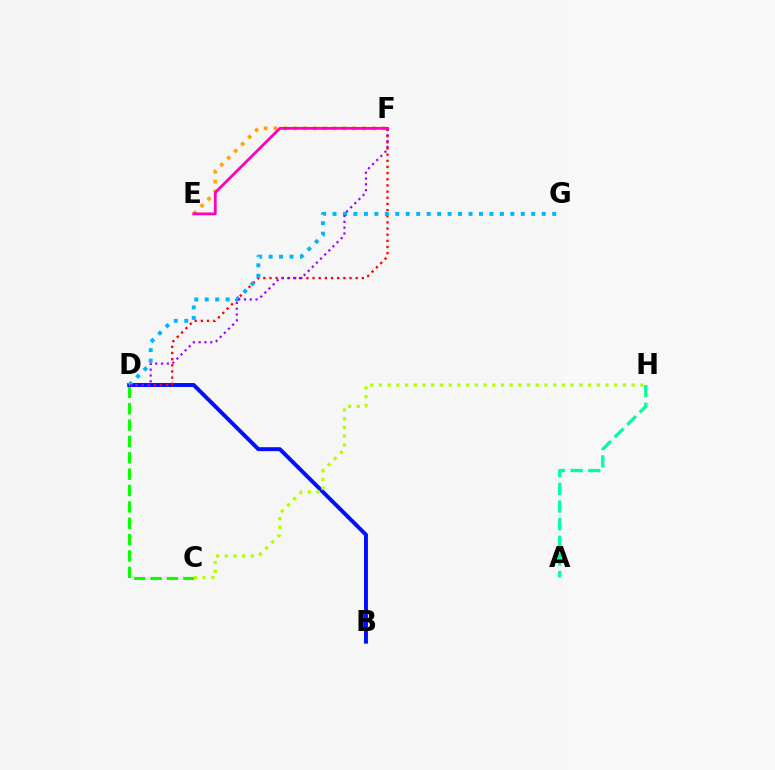{('C', 'D'): [{'color': '#08ff00', 'line_style': 'dashed', 'thickness': 2.22}], ('E', 'F'): [{'color': '#ffa500', 'line_style': 'dotted', 'thickness': 2.67}, {'color': '#ff00bd', 'line_style': 'solid', 'thickness': 2.01}], ('A', 'H'): [{'color': '#00ff9d', 'line_style': 'dashed', 'thickness': 2.4}], ('B', 'D'): [{'color': '#0010ff', 'line_style': 'solid', 'thickness': 2.84}], ('D', 'F'): [{'color': '#ff0000', 'line_style': 'dotted', 'thickness': 1.67}, {'color': '#9b00ff', 'line_style': 'dotted', 'thickness': 1.58}], ('D', 'G'): [{'color': '#00b5ff', 'line_style': 'dotted', 'thickness': 2.84}], ('C', 'H'): [{'color': '#b3ff00', 'line_style': 'dotted', 'thickness': 2.37}]}